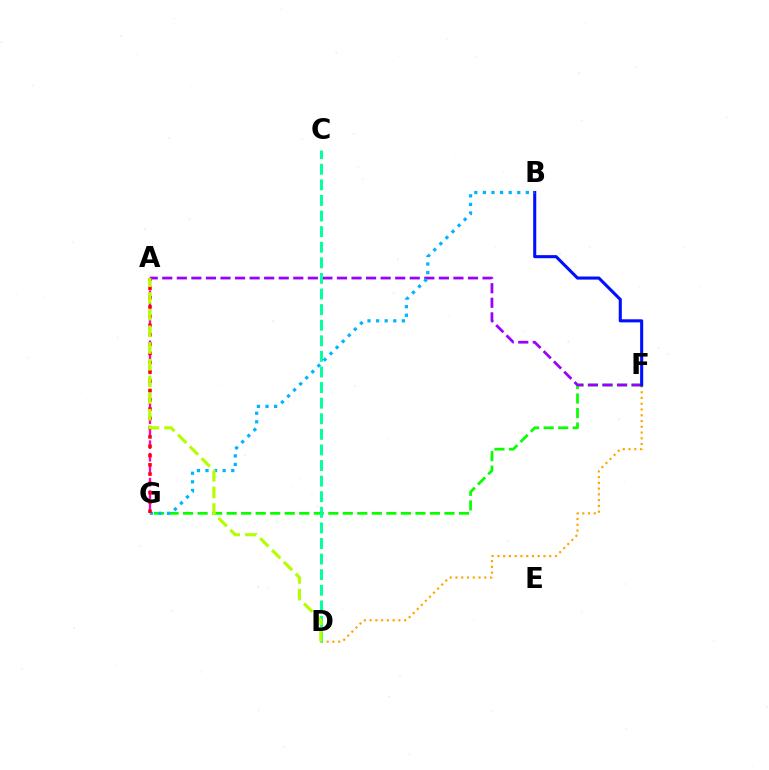{('F', 'G'): [{'color': '#08ff00', 'line_style': 'dashed', 'thickness': 1.97}], ('A', 'F'): [{'color': '#9b00ff', 'line_style': 'dashed', 'thickness': 1.98}], ('D', 'F'): [{'color': '#ffa500', 'line_style': 'dotted', 'thickness': 1.56}], ('B', 'F'): [{'color': '#0010ff', 'line_style': 'solid', 'thickness': 2.22}], ('A', 'G'): [{'color': '#ff00bd', 'line_style': 'dashed', 'thickness': 1.7}, {'color': '#ff0000', 'line_style': 'dotted', 'thickness': 2.52}], ('C', 'D'): [{'color': '#00ff9d', 'line_style': 'dashed', 'thickness': 2.12}], ('B', 'G'): [{'color': '#00b5ff', 'line_style': 'dotted', 'thickness': 2.33}], ('A', 'D'): [{'color': '#b3ff00', 'line_style': 'dashed', 'thickness': 2.27}]}